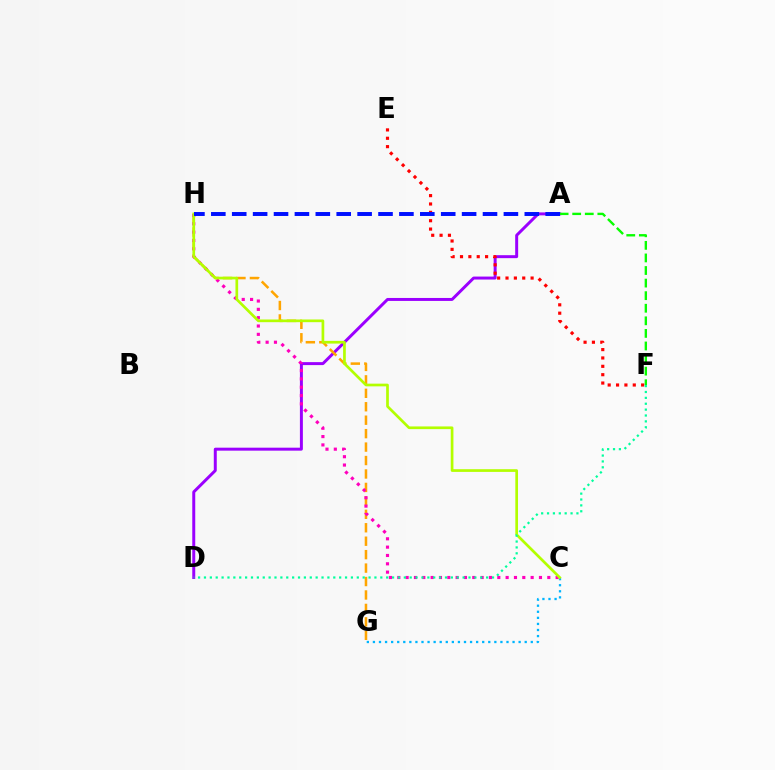{('C', 'G'): [{'color': '#00b5ff', 'line_style': 'dotted', 'thickness': 1.65}], ('A', 'D'): [{'color': '#9b00ff', 'line_style': 'solid', 'thickness': 2.14}], ('G', 'H'): [{'color': '#ffa500', 'line_style': 'dashed', 'thickness': 1.83}], ('A', 'F'): [{'color': '#08ff00', 'line_style': 'dashed', 'thickness': 1.71}], ('E', 'F'): [{'color': '#ff0000', 'line_style': 'dotted', 'thickness': 2.27}], ('C', 'H'): [{'color': '#ff00bd', 'line_style': 'dotted', 'thickness': 2.26}, {'color': '#b3ff00', 'line_style': 'solid', 'thickness': 1.94}], ('D', 'F'): [{'color': '#00ff9d', 'line_style': 'dotted', 'thickness': 1.6}], ('A', 'H'): [{'color': '#0010ff', 'line_style': 'dashed', 'thickness': 2.84}]}